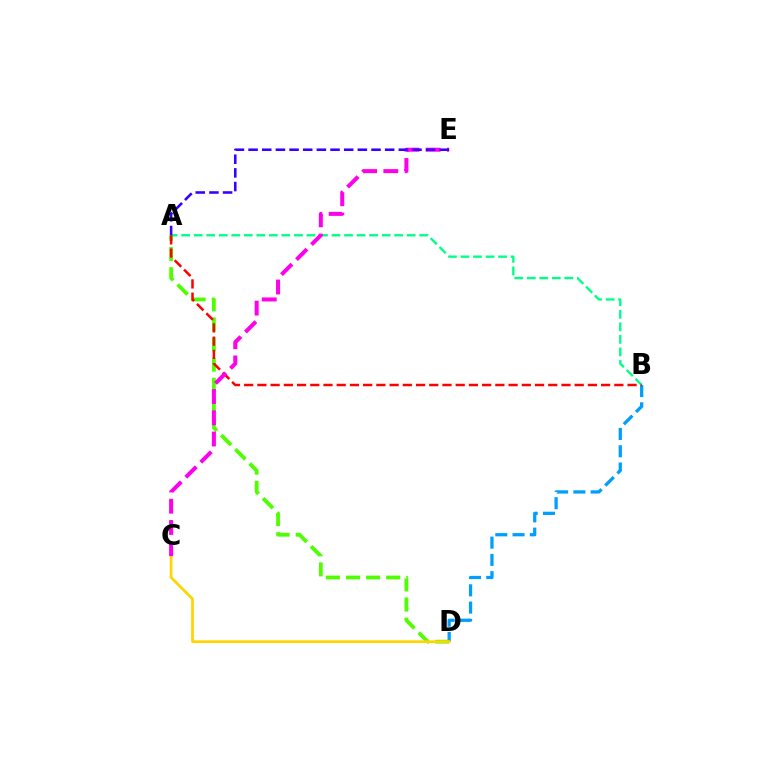{('B', 'D'): [{'color': '#009eff', 'line_style': 'dashed', 'thickness': 2.35}], ('A', 'B'): [{'color': '#00ff86', 'line_style': 'dashed', 'thickness': 1.7}, {'color': '#ff0000', 'line_style': 'dashed', 'thickness': 1.8}], ('A', 'D'): [{'color': '#4fff00', 'line_style': 'dashed', 'thickness': 2.73}], ('C', 'D'): [{'color': '#ffd500', 'line_style': 'solid', 'thickness': 1.96}], ('C', 'E'): [{'color': '#ff00ed', 'line_style': 'dashed', 'thickness': 2.88}], ('A', 'E'): [{'color': '#3700ff', 'line_style': 'dashed', 'thickness': 1.86}]}